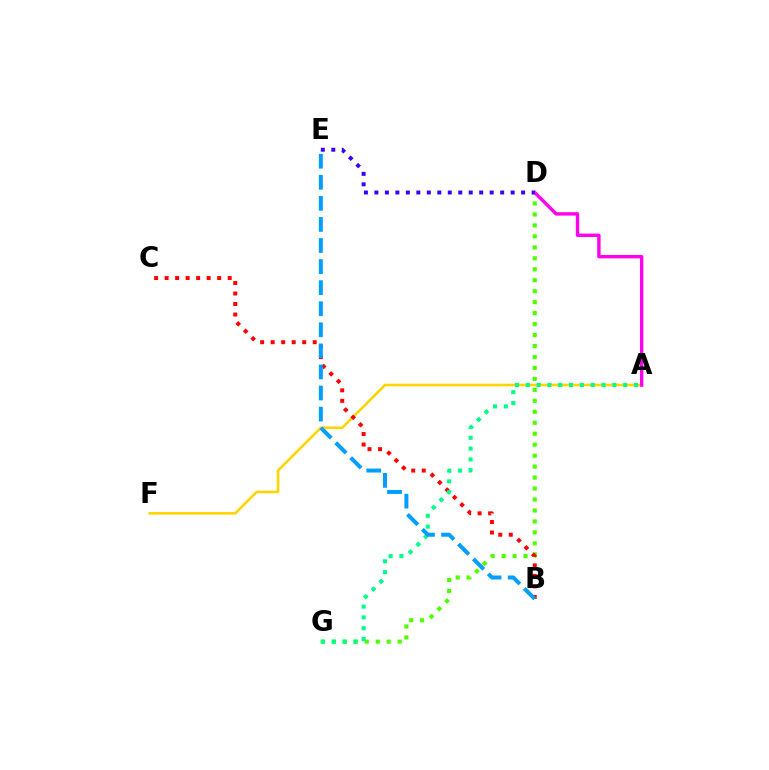{('D', 'G'): [{'color': '#4fff00', 'line_style': 'dotted', 'thickness': 2.98}], ('A', 'F'): [{'color': '#ffd500', 'line_style': 'solid', 'thickness': 1.87}], ('A', 'D'): [{'color': '#ff00ed', 'line_style': 'solid', 'thickness': 2.45}], ('D', 'E'): [{'color': '#3700ff', 'line_style': 'dotted', 'thickness': 2.85}], ('B', 'C'): [{'color': '#ff0000', 'line_style': 'dotted', 'thickness': 2.86}], ('A', 'G'): [{'color': '#00ff86', 'line_style': 'dotted', 'thickness': 2.94}], ('B', 'E'): [{'color': '#009eff', 'line_style': 'dashed', 'thickness': 2.86}]}